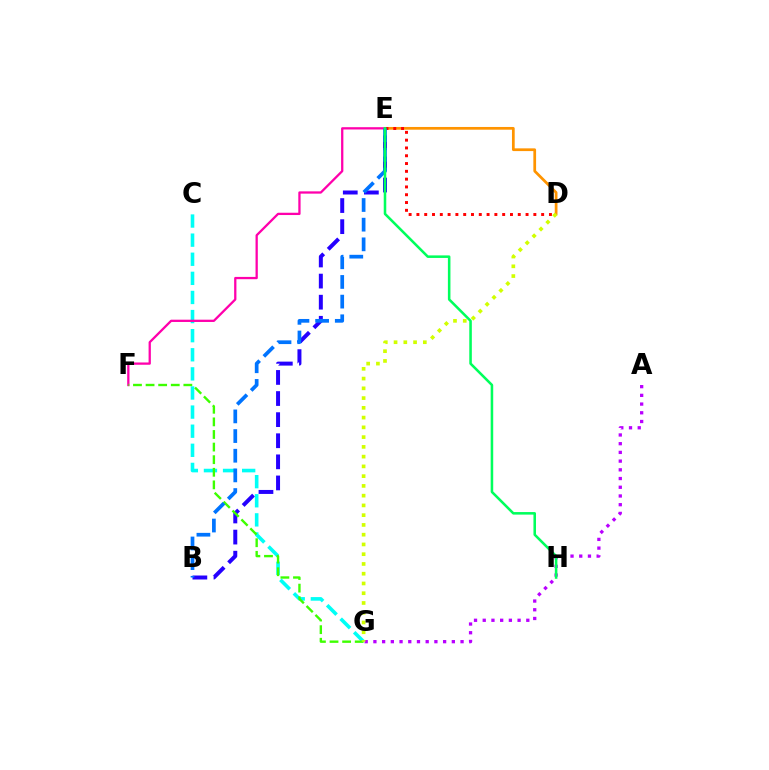{('D', 'E'): [{'color': '#ff9400', 'line_style': 'solid', 'thickness': 1.97}, {'color': '#ff0000', 'line_style': 'dotted', 'thickness': 2.12}], ('B', 'E'): [{'color': '#2500ff', 'line_style': 'dashed', 'thickness': 2.87}, {'color': '#0074ff', 'line_style': 'dashed', 'thickness': 2.67}], ('A', 'G'): [{'color': '#b900ff', 'line_style': 'dotted', 'thickness': 2.37}], ('C', 'G'): [{'color': '#00fff6', 'line_style': 'dashed', 'thickness': 2.6}], ('E', 'F'): [{'color': '#ff00ac', 'line_style': 'solid', 'thickness': 1.64}], ('F', 'G'): [{'color': '#3dff00', 'line_style': 'dashed', 'thickness': 1.71}], ('E', 'H'): [{'color': '#00ff5c', 'line_style': 'solid', 'thickness': 1.84}], ('D', 'G'): [{'color': '#d1ff00', 'line_style': 'dotted', 'thickness': 2.65}]}